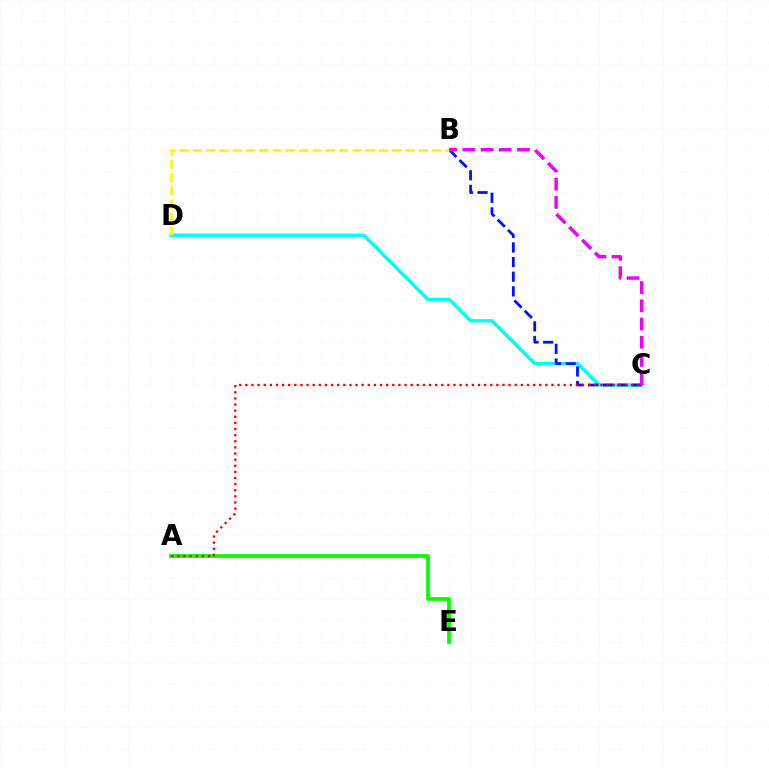{('C', 'D'): [{'color': '#00fff6', 'line_style': 'solid', 'thickness': 2.43}], ('A', 'E'): [{'color': '#08ff00', 'line_style': 'solid', 'thickness': 2.72}], ('B', 'C'): [{'color': '#0010ff', 'line_style': 'dashed', 'thickness': 1.99}, {'color': '#ee00ff', 'line_style': 'dashed', 'thickness': 2.47}], ('B', 'D'): [{'color': '#fcf500', 'line_style': 'dashed', 'thickness': 1.81}], ('A', 'C'): [{'color': '#ff0000', 'line_style': 'dotted', 'thickness': 1.66}]}